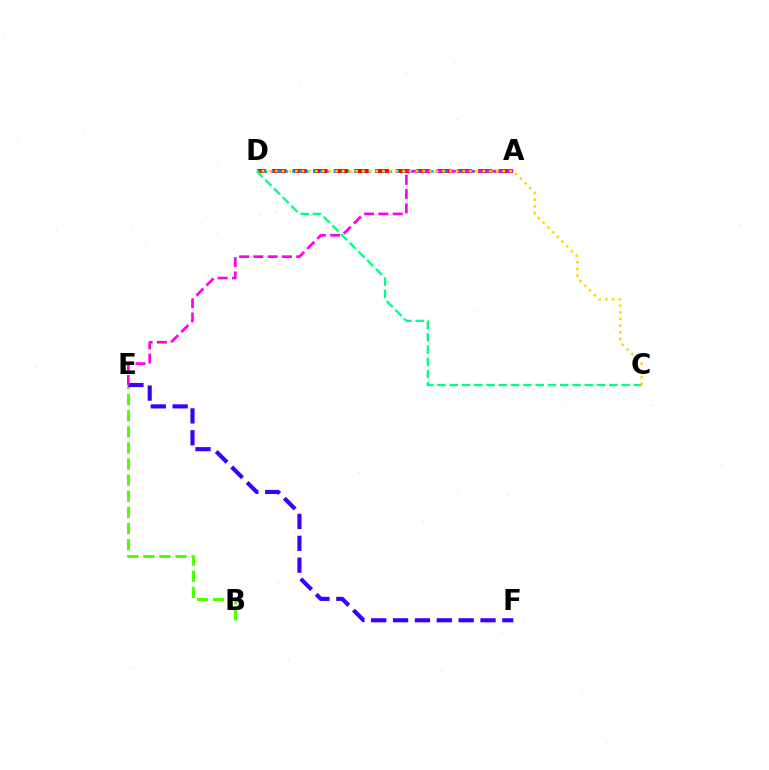{('B', 'E'): [{'color': '#4fff00', 'line_style': 'dashed', 'thickness': 2.19}], ('A', 'D'): [{'color': '#ff0000', 'line_style': 'dashed', 'thickness': 2.8}, {'color': '#009eff', 'line_style': 'dotted', 'thickness': 1.89}], ('E', 'F'): [{'color': '#3700ff', 'line_style': 'dashed', 'thickness': 2.97}], ('C', 'D'): [{'color': '#00ff86', 'line_style': 'dashed', 'thickness': 1.67}, {'color': '#ffd500', 'line_style': 'dotted', 'thickness': 1.82}], ('A', 'E'): [{'color': '#ff00ed', 'line_style': 'dashed', 'thickness': 1.94}]}